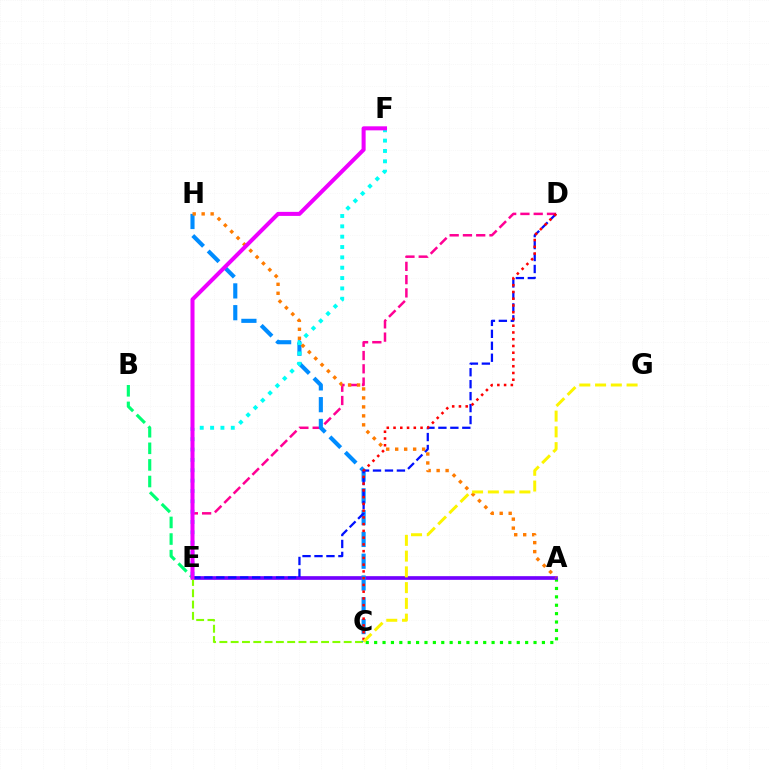{('D', 'E'): [{'color': '#ff0094', 'line_style': 'dashed', 'thickness': 1.8}, {'color': '#0010ff', 'line_style': 'dashed', 'thickness': 1.62}], ('A', 'C'): [{'color': '#08ff00', 'line_style': 'dotted', 'thickness': 2.28}], ('B', 'E'): [{'color': '#00ff74', 'line_style': 'dashed', 'thickness': 2.25}], ('A', 'E'): [{'color': '#7200ff', 'line_style': 'solid', 'thickness': 2.65}], ('C', 'E'): [{'color': '#84ff00', 'line_style': 'dashed', 'thickness': 1.54}], ('C', 'H'): [{'color': '#008cff', 'line_style': 'dashed', 'thickness': 2.96}], ('E', 'F'): [{'color': '#00fff6', 'line_style': 'dotted', 'thickness': 2.81}, {'color': '#ee00ff', 'line_style': 'solid', 'thickness': 2.91}], ('A', 'H'): [{'color': '#ff7c00', 'line_style': 'dotted', 'thickness': 2.44}], ('C', 'D'): [{'color': '#ff0000', 'line_style': 'dotted', 'thickness': 1.83}], ('C', 'G'): [{'color': '#fcf500', 'line_style': 'dashed', 'thickness': 2.14}]}